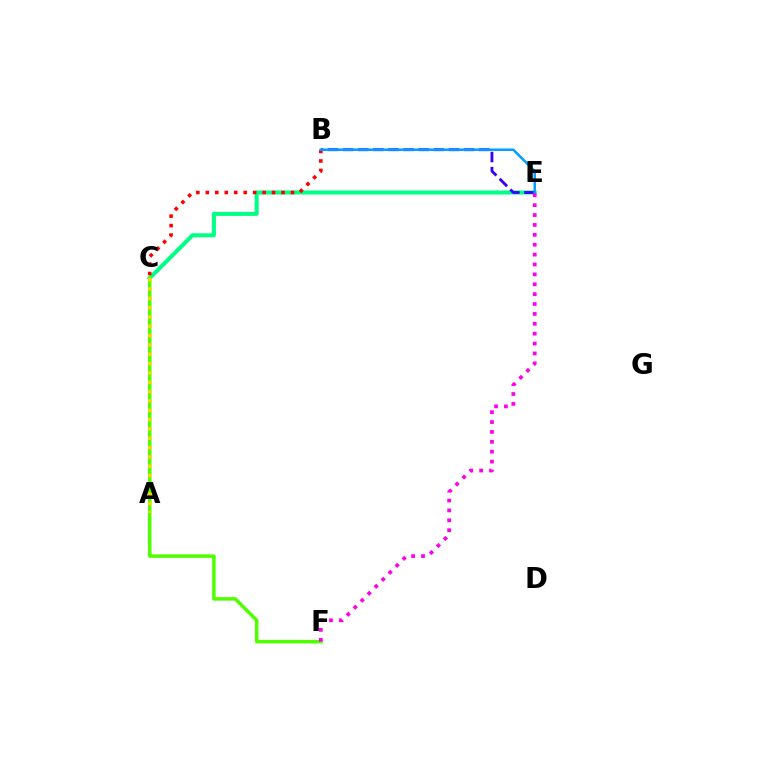{('C', 'E'): [{'color': '#00ff86', 'line_style': 'solid', 'thickness': 2.92}], ('C', 'F'): [{'color': '#4fff00', 'line_style': 'solid', 'thickness': 2.53}], ('B', 'C'): [{'color': '#ff0000', 'line_style': 'dotted', 'thickness': 2.57}], ('B', 'E'): [{'color': '#3700ff', 'line_style': 'dashed', 'thickness': 2.05}, {'color': '#009eff', 'line_style': 'solid', 'thickness': 1.79}], ('A', 'C'): [{'color': '#ffd500', 'line_style': 'dotted', 'thickness': 2.53}], ('E', 'F'): [{'color': '#ff00ed', 'line_style': 'dotted', 'thickness': 2.69}]}